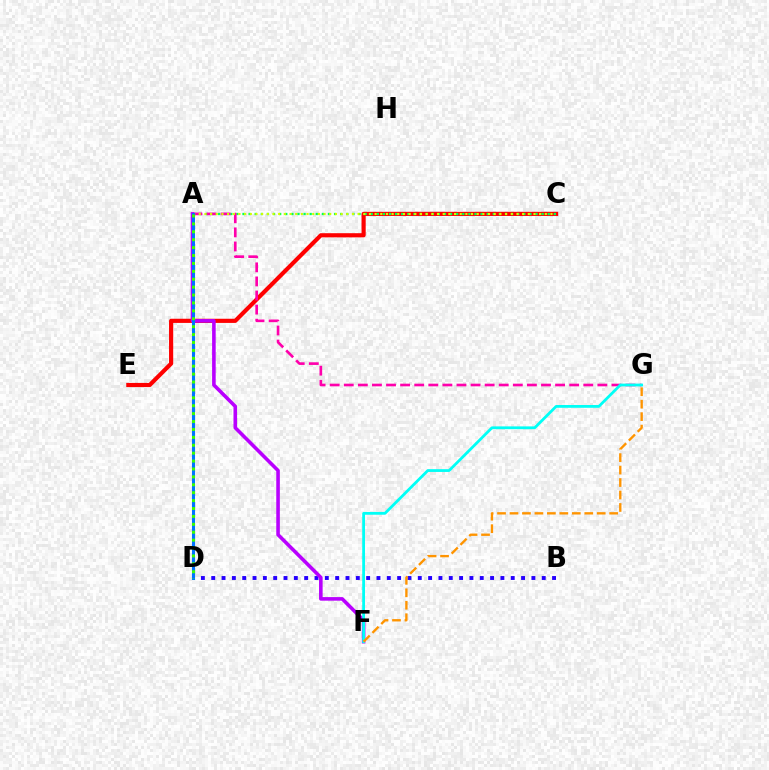{('C', 'E'): [{'color': '#ff0000', 'line_style': 'solid', 'thickness': 3.0}], ('B', 'D'): [{'color': '#2500ff', 'line_style': 'dotted', 'thickness': 2.81}], ('A', 'C'): [{'color': '#00ff5c', 'line_style': 'dotted', 'thickness': 1.66}, {'color': '#d1ff00', 'line_style': 'dotted', 'thickness': 1.54}], ('A', 'G'): [{'color': '#ff00ac', 'line_style': 'dashed', 'thickness': 1.91}], ('A', 'F'): [{'color': '#b900ff', 'line_style': 'solid', 'thickness': 2.58}], ('F', 'G'): [{'color': '#00fff6', 'line_style': 'solid', 'thickness': 2.0}, {'color': '#ff9400', 'line_style': 'dashed', 'thickness': 1.69}], ('A', 'D'): [{'color': '#0074ff', 'line_style': 'solid', 'thickness': 2.21}, {'color': '#3dff00', 'line_style': 'dotted', 'thickness': 2.15}]}